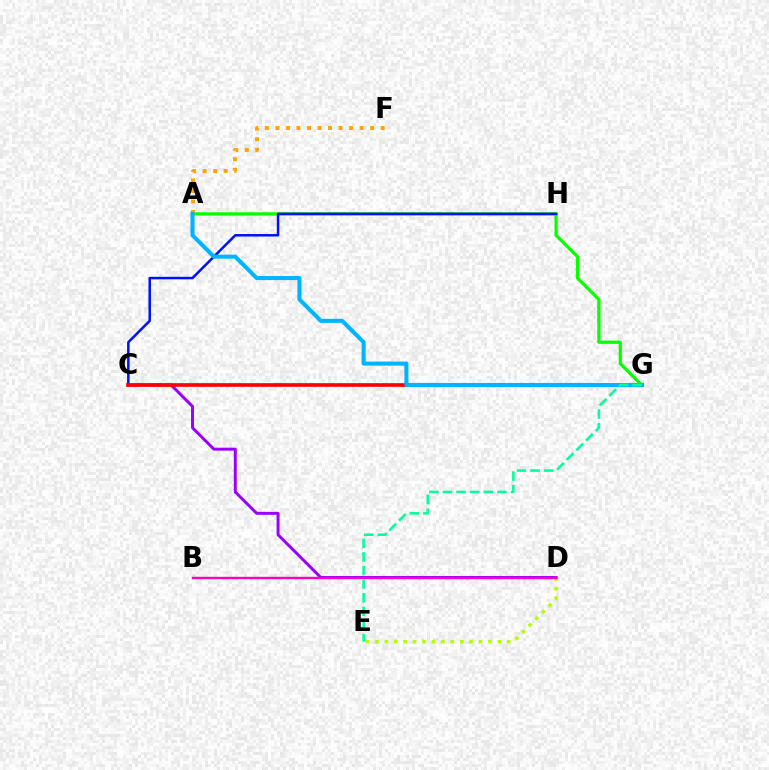{('D', 'E'): [{'color': '#b3ff00', 'line_style': 'dotted', 'thickness': 2.56}], ('A', 'G'): [{'color': '#08ff00', 'line_style': 'solid', 'thickness': 2.34}, {'color': '#00b5ff', 'line_style': 'solid', 'thickness': 2.92}], ('C', 'D'): [{'color': '#9b00ff', 'line_style': 'solid', 'thickness': 2.13}], ('C', 'H'): [{'color': '#0010ff', 'line_style': 'solid', 'thickness': 1.81}], ('C', 'G'): [{'color': '#ff0000', 'line_style': 'solid', 'thickness': 2.65}], ('A', 'F'): [{'color': '#ffa500', 'line_style': 'dotted', 'thickness': 2.86}], ('B', 'D'): [{'color': '#ff00bd', 'line_style': 'solid', 'thickness': 1.72}], ('E', 'G'): [{'color': '#00ff9d', 'line_style': 'dashed', 'thickness': 1.85}]}